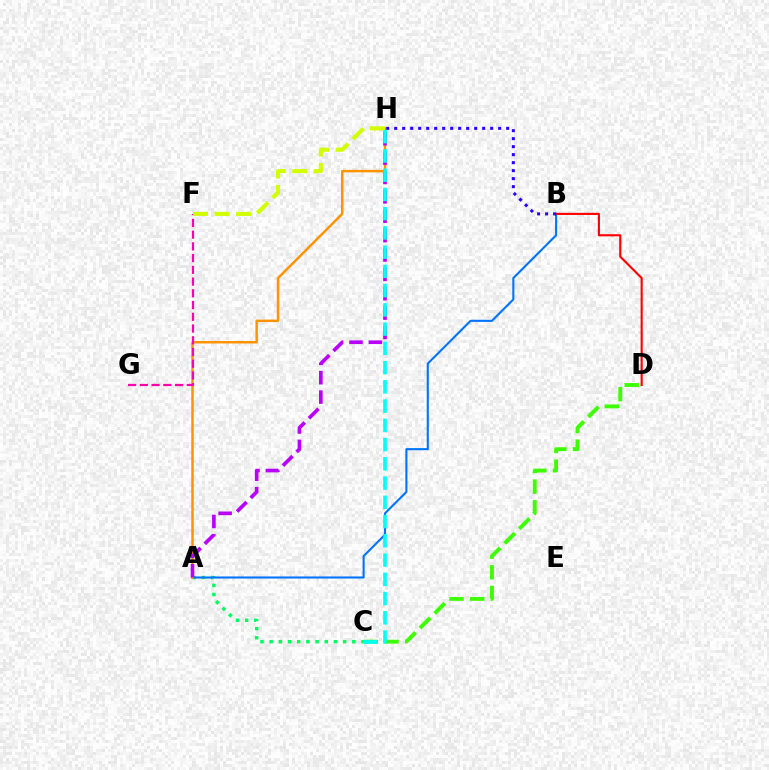{('A', 'C'): [{'color': '#00ff5c', 'line_style': 'dotted', 'thickness': 2.49}], ('A', 'B'): [{'color': '#0074ff', 'line_style': 'solid', 'thickness': 1.51}], ('A', 'H'): [{'color': '#ff9400', 'line_style': 'solid', 'thickness': 1.79}, {'color': '#b900ff', 'line_style': 'dashed', 'thickness': 2.63}], ('B', 'D'): [{'color': '#ff0000', 'line_style': 'solid', 'thickness': 1.52}], ('F', 'G'): [{'color': '#ff00ac', 'line_style': 'dashed', 'thickness': 1.59}], ('B', 'H'): [{'color': '#2500ff', 'line_style': 'dotted', 'thickness': 2.17}], ('C', 'D'): [{'color': '#3dff00', 'line_style': 'dashed', 'thickness': 2.81}], ('F', 'H'): [{'color': '#d1ff00', 'line_style': 'dashed', 'thickness': 2.93}], ('C', 'H'): [{'color': '#00fff6', 'line_style': 'dashed', 'thickness': 2.61}]}